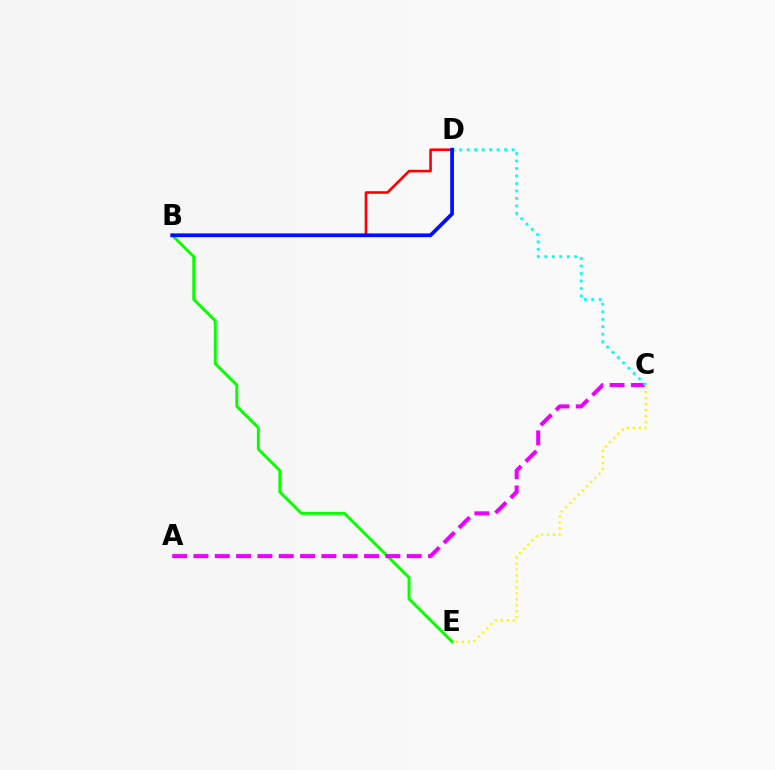{('B', 'E'): [{'color': '#08ff00', 'line_style': 'solid', 'thickness': 2.12}], ('A', 'C'): [{'color': '#ee00ff', 'line_style': 'dashed', 'thickness': 2.9}], ('C', 'D'): [{'color': '#00fff6', 'line_style': 'dotted', 'thickness': 2.03}], ('B', 'D'): [{'color': '#ff0000', 'line_style': 'solid', 'thickness': 1.88}, {'color': '#0010ff', 'line_style': 'solid', 'thickness': 2.7}], ('C', 'E'): [{'color': '#fcf500', 'line_style': 'dotted', 'thickness': 1.62}]}